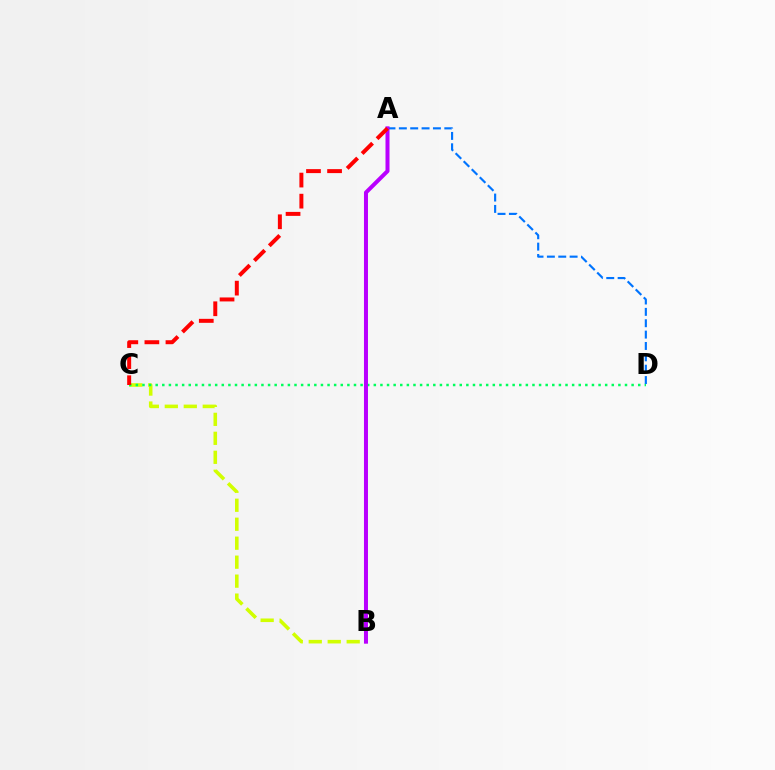{('B', 'C'): [{'color': '#d1ff00', 'line_style': 'dashed', 'thickness': 2.58}], ('C', 'D'): [{'color': '#00ff5c', 'line_style': 'dotted', 'thickness': 1.8}], ('A', 'D'): [{'color': '#0074ff', 'line_style': 'dashed', 'thickness': 1.54}], ('A', 'B'): [{'color': '#b900ff', 'line_style': 'solid', 'thickness': 2.88}], ('A', 'C'): [{'color': '#ff0000', 'line_style': 'dashed', 'thickness': 2.86}]}